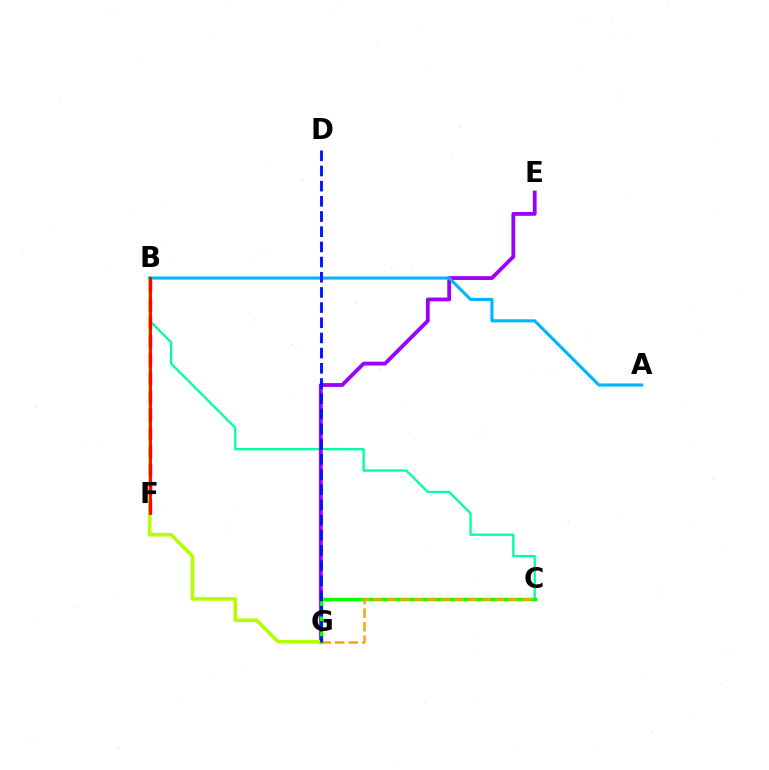{('B', 'C'): [{'color': '#00ff9d', 'line_style': 'solid', 'thickness': 1.65}], ('E', 'G'): [{'color': '#9b00ff', 'line_style': 'solid', 'thickness': 2.75}], ('C', 'G'): [{'color': '#08ff00', 'line_style': 'solid', 'thickness': 2.51}, {'color': '#ffa500', 'line_style': 'dashed', 'thickness': 1.84}], ('B', 'G'): [{'color': '#b3ff00', 'line_style': 'solid', 'thickness': 2.59}], ('B', 'F'): [{'color': '#ff00bd', 'line_style': 'dashed', 'thickness': 2.5}, {'color': '#ff0000', 'line_style': 'solid', 'thickness': 2.04}], ('A', 'B'): [{'color': '#00b5ff', 'line_style': 'solid', 'thickness': 2.21}], ('D', 'G'): [{'color': '#0010ff', 'line_style': 'dashed', 'thickness': 2.06}]}